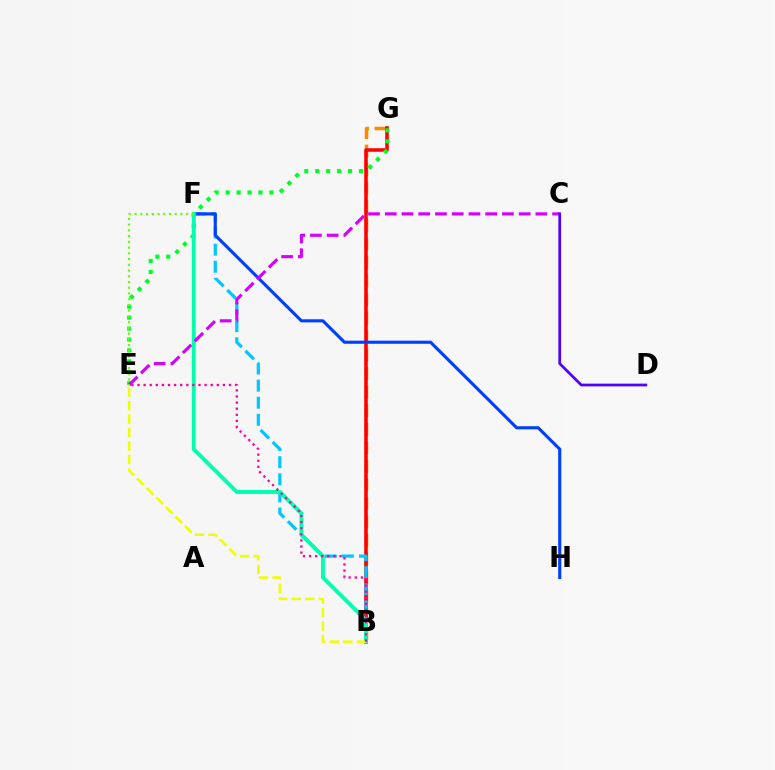{('B', 'G'): [{'color': '#ff8800', 'line_style': 'dashed', 'thickness': 2.52}, {'color': '#ff0000', 'line_style': 'solid', 'thickness': 2.56}], ('E', 'G'): [{'color': '#00ff27', 'line_style': 'dotted', 'thickness': 2.97}], ('B', 'F'): [{'color': '#00c7ff', 'line_style': 'dashed', 'thickness': 2.32}, {'color': '#00ffaf', 'line_style': 'solid', 'thickness': 2.82}], ('F', 'H'): [{'color': '#003fff', 'line_style': 'solid', 'thickness': 2.24}], ('C', 'E'): [{'color': '#d600ff', 'line_style': 'dashed', 'thickness': 2.27}], ('B', 'E'): [{'color': '#eeff00', 'line_style': 'dashed', 'thickness': 1.83}, {'color': '#ff00a0', 'line_style': 'dotted', 'thickness': 1.66}], ('C', 'D'): [{'color': '#4f00ff', 'line_style': 'solid', 'thickness': 1.96}], ('E', 'F'): [{'color': '#66ff00', 'line_style': 'dotted', 'thickness': 1.56}]}